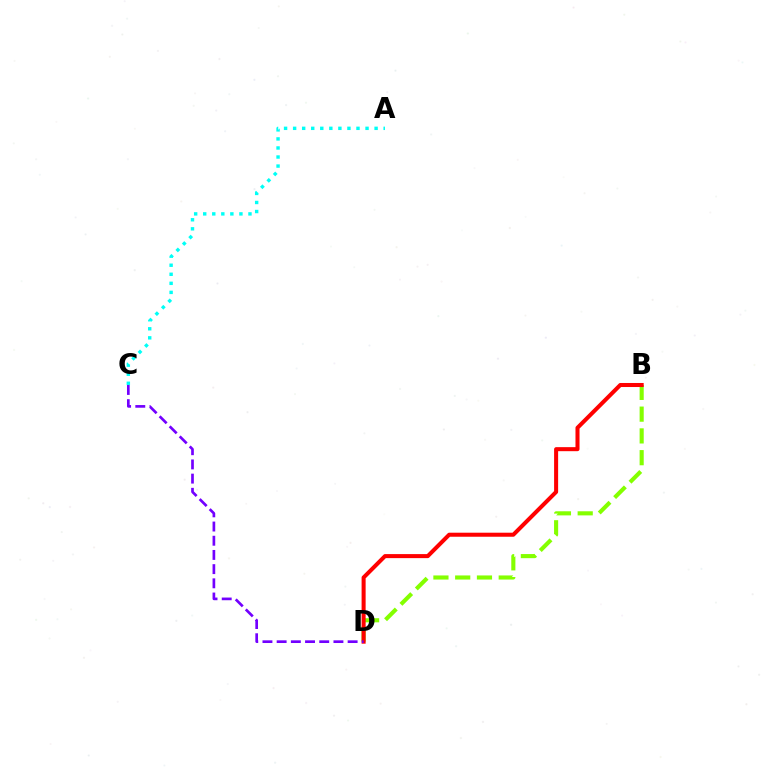{('A', 'C'): [{'color': '#00fff6', 'line_style': 'dotted', 'thickness': 2.46}], ('B', 'D'): [{'color': '#84ff00', 'line_style': 'dashed', 'thickness': 2.96}, {'color': '#ff0000', 'line_style': 'solid', 'thickness': 2.91}], ('C', 'D'): [{'color': '#7200ff', 'line_style': 'dashed', 'thickness': 1.93}]}